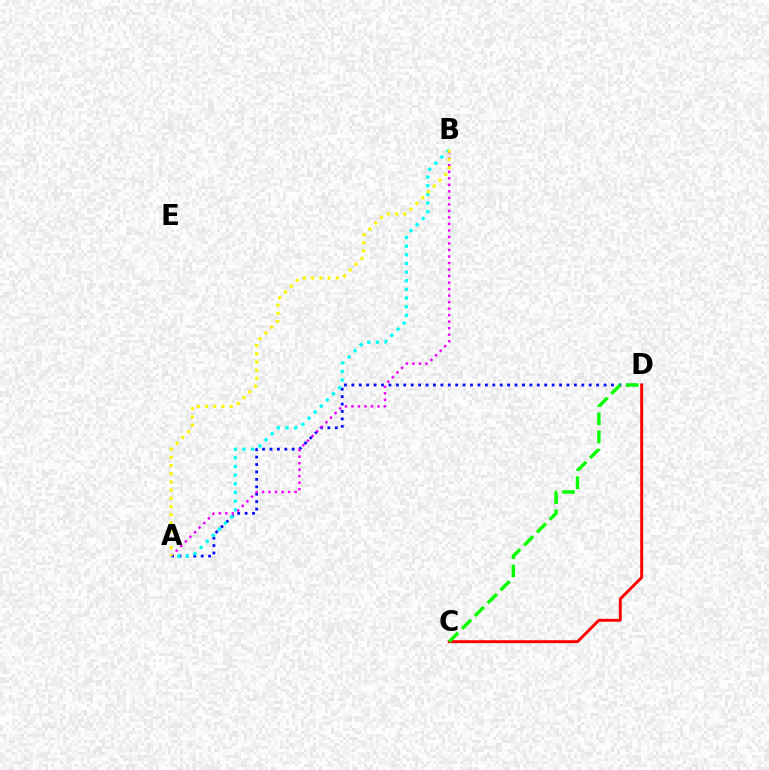{('A', 'D'): [{'color': '#0010ff', 'line_style': 'dotted', 'thickness': 2.02}], ('C', 'D'): [{'color': '#ff0000', 'line_style': 'solid', 'thickness': 2.1}, {'color': '#08ff00', 'line_style': 'dashed', 'thickness': 2.47}], ('A', 'B'): [{'color': '#ee00ff', 'line_style': 'dotted', 'thickness': 1.77}, {'color': '#00fff6', 'line_style': 'dotted', 'thickness': 2.35}, {'color': '#fcf500', 'line_style': 'dotted', 'thickness': 2.23}]}